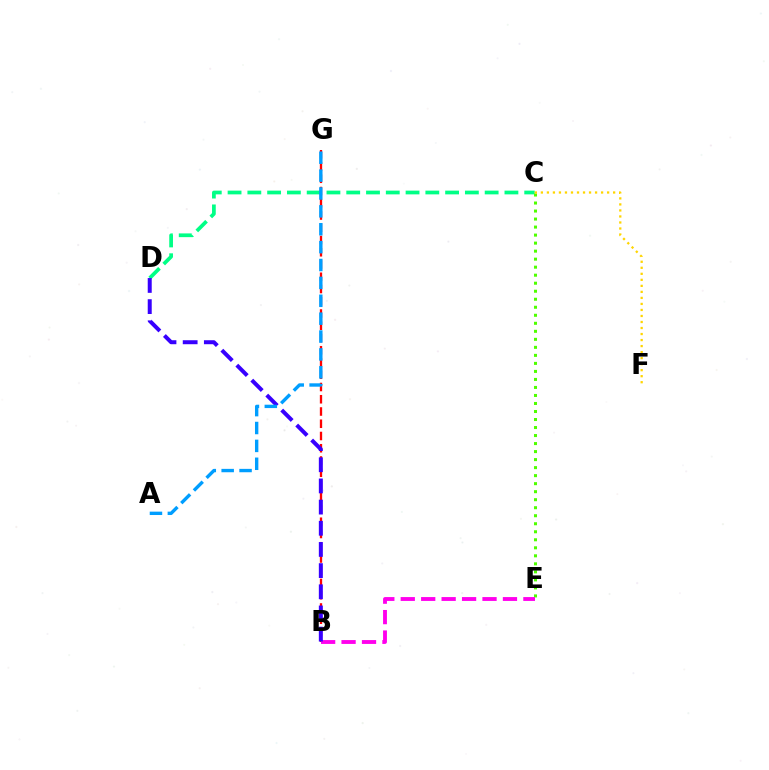{('C', 'D'): [{'color': '#00ff86', 'line_style': 'dashed', 'thickness': 2.69}], ('B', 'G'): [{'color': '#ff0000', 'line_style': 'dashed', 'thickness': 1.66}], ('C', 'E'): [{'color': '#4fff00', 'line_style': 'dotted', 'thickness': 2.18}], ('B', 'E'): [{'color': '#ff00ed', 'line_style': 'dashed', 'thickness': 2.78}], ('B', 'D'): [{'color': '#3700ff', 'line_style': 'dashed', 'thickness': 2.88}], ('C', 'F'): [{'color': '#ffd500', 'line_style': 'dotted', 'thickness': 1.64}], ('A', 'G'): [{'color': '#009eff', 'line_style': 'dashed', 'thickness': 2.43}]}